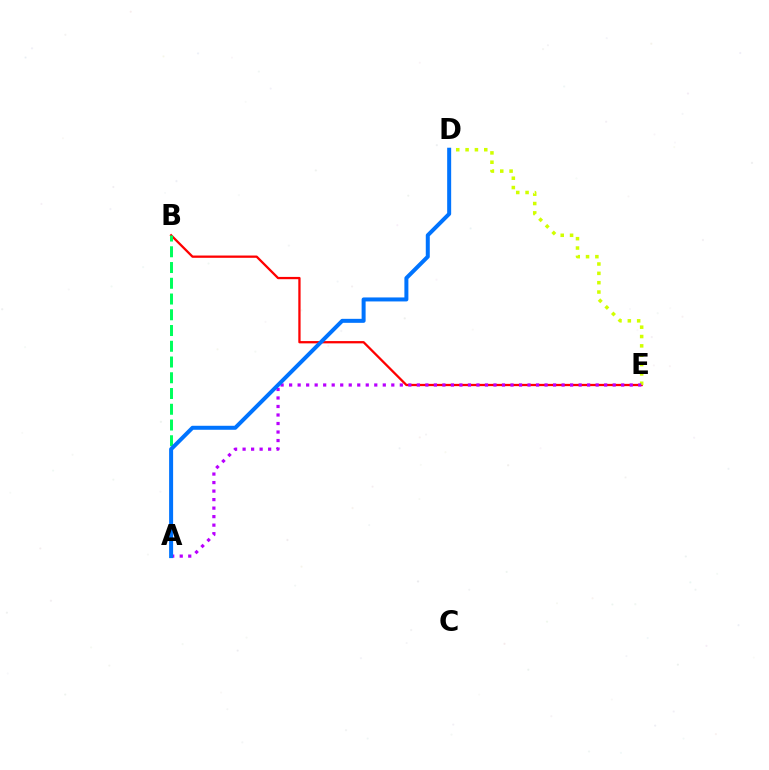{('B', 'E'): [{'color': '#ff0000', 'line_style': 'solid', 'thickness': 1.64}], ('A', 'B'): [{'color': '#00ff5c', 'line_style': 'dashed', 'thickness': 2.14}], ('D', 'E'): [{'color': '#d1ff00', 'line_style': 'dotted', 'thickness': 2.54}], ('A', 'E'): [{'color': '#b900ff', 'line_style': 'dotted', 'thickness': 2.31}], ('A', 'D'): [{'color': '#0074ff', 'line_style': 'solid', 'thickness': 2.88}]}